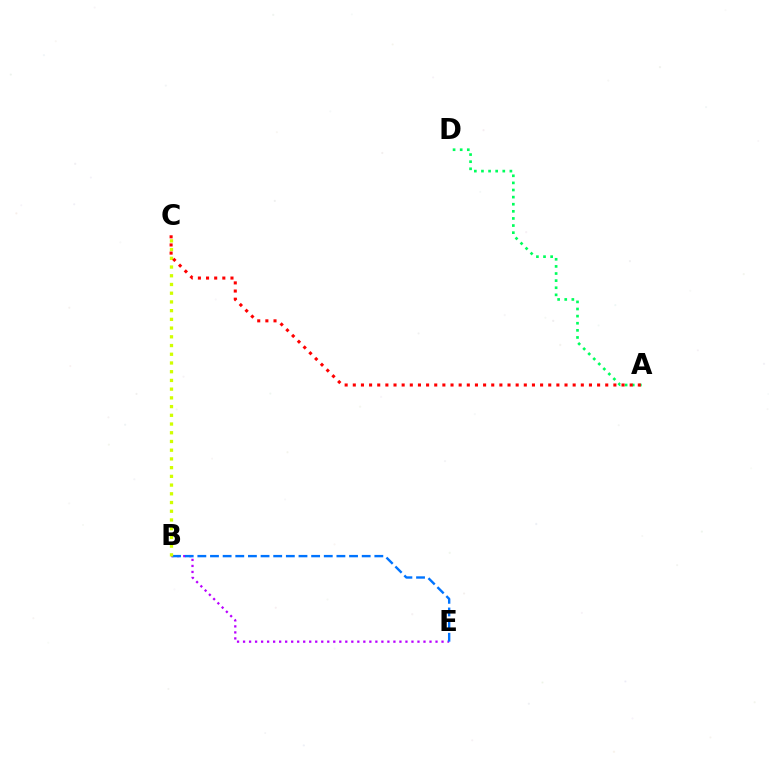{('B', 'E'): [{'color': '#b900ff', 'line_style': 'dotted', 'thickness': 1.63}, {'color': '#0074ff', 'line_style': 'dashed', 'thickness': 1.72}], ('B', 'C'): [{'color': '#d1ff00', 'line_style': 'dotted', 'thickness': 2.37}], ('A', 'D'): [{'color': '#00ff5c', 'line_style': 'dotted', 'thickness': 1.93}], ('A', 'C'): [{'color': '#ff0000', 'line_style': 'dotted', 'thickness': 2.21}]}